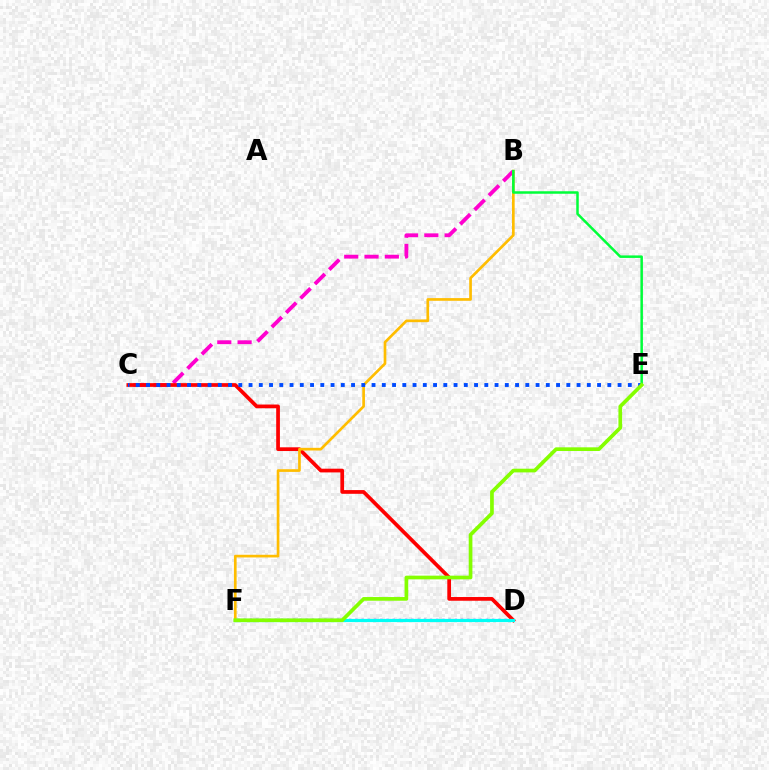{('B', 'C'): [{'color': '#ff00cf', 'line_style': 'dashed', 'thickness': 2.76}], ('D', 'F'): [{'color': '#7200ff', 'line_style': 'dotted', 'thickness': 1.69}, {'color': '#00fff6', 'line_style': 'solid', 'thickness': 2.31}], ('C', 'D'): [{'color': '#ff0000', 'line_style': 'solid', 'thickness': 2.68}], ('B', 'F'): [{'color': '#ffbd00', 'line_style': 'solid', 'thickness': 1.93}], ('C', 'E'): [{'color': '#004bff', 'line_style': 'dotted', 'thickness': 2.79}], ('B', 'E'): [{'color': '#00ff39', 'line_style': 'solid', 'thickness': 1.8}], ('E', 'F'): [{'color': '#84ff00', 'line_style': 'solid', 'thickness': 2.66}]}